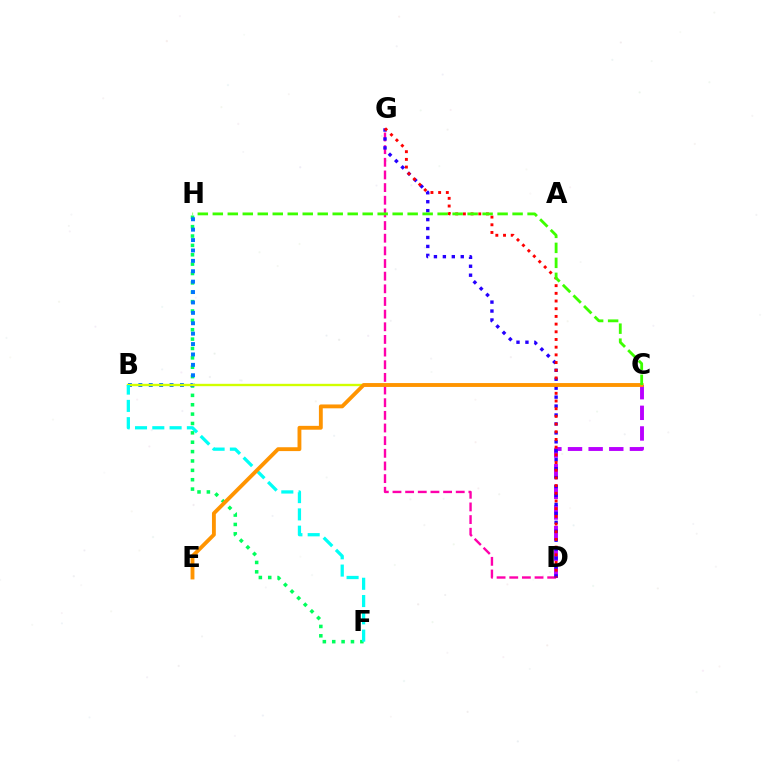{('D', 'G'): [{'color': '#ff00ac', 'line_style': 'dashed', 'thickness': 1.72}, {'color': '#2500ff', 'line_style': 'dotted', 'thickness': 2.43}, {'color': '#ff0000', 'line_style': 'dotted', 'thickness': 2.09}], ('F', 'H'): [{'color': '#00ff5c', 'line_style': 'dotted', 'thickness': 2.55}], ('B', 'H'): [{'color': '#0074ff', 'line_style': 'dotted', 'thickness': 2.83}], ('B', 'C'): [{'color': '#d1ff00', 'line_style': 'solid', 'thickness': 1.7}], ('C', 'D'): [{'color': '#b900ff', 'line_style': 'dashed', 'thickness': 2.8}], ('B', 'F'): [{'color': '#00fff6', 'line_style': 'dashed', 'thickness': 2.35}], ('C', 'E'): [{'color': '#ff9400', 'line_style': 'solid', 'thickness': 2.77}], ('C', 'H'): [{'color': '#3dff00', 'line_style': 'dashed', 'thickness': 2.04}]}